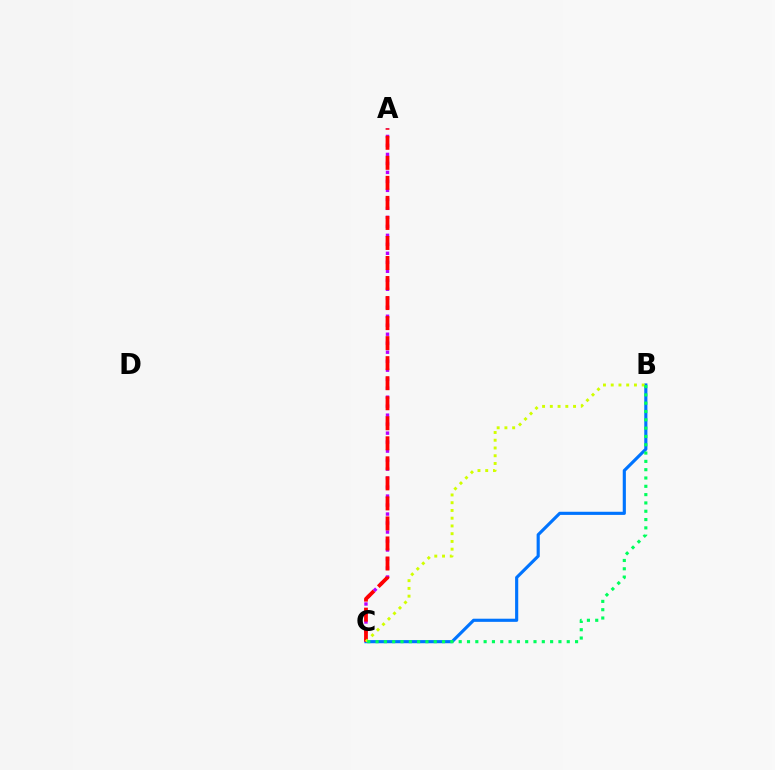{('B', 'C'): [{'color': '#0074ff', 'line_style': 'solid', 'thickness': 2.26}, {'color': '#d1ff00', 'line_style': 'dotted', 'thickness': 2.1}, {'color': '#00ff5c', 'line_style': 'dotted', 'thickness': 2.26}], ('A', 'C'): [{'color': '#b900ff', 'line_style': 'dotted', 'thickness': 2.44}, {'color': '#ff0000', 'line_style': 'dashed', 'thickness': 2.72}]}